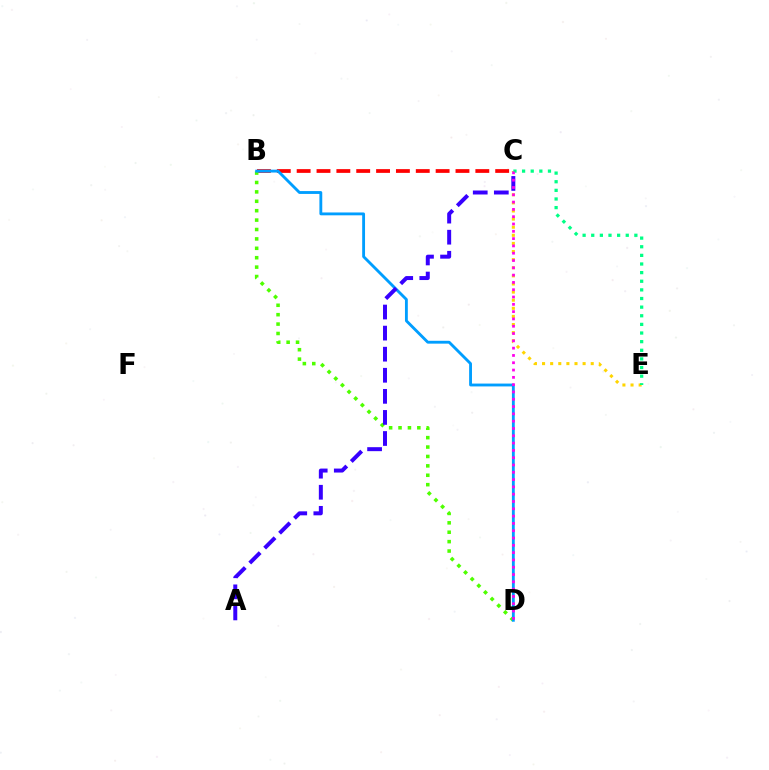{('C', 'E'): [{'color': '#ffd500', 'line_style': 'dotted', 'thickness': 2.2}, {'color': '#00ff86', 'line_style': 'dotted', 'thickness': 2.34}], ('B', 'C'): [{'color': '#ff0000', 'line_style': 'dashed', 'thickness': 2.7}], ('B', 'D'): [{'color': '#4fff00', 'line_style': 'dotted', 'thickness': 2.56}, {'color': '#009eff', 'line_style': 'solid', 'thickness': 2.05}], ('A', 'C'): [{'color': '#3700ff', 'line_style': 'dashed', 'thickness': 2.86}], ('C', 'D'): [{'color': '#ff00ed', 'line_style': 'dotted', 'thickness': 1.98}]}